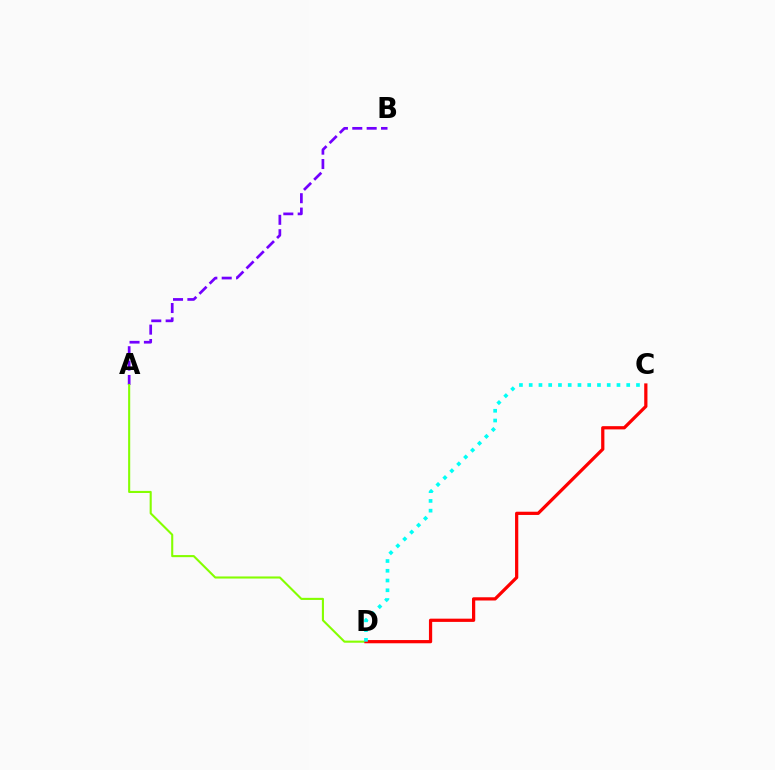{('A', 'B'): [{'color': '#7200ff', 'line_style': 'dashed', 'thickness': 1.95}], ('A', 'D'): [{'color': '#84ff00', 'line_style': 'solid', 'thickness': 1.51}], ('C', 'D'): [{'color': '#ff0000', 'line_style': 'solid', 'thickness': 2.33}, {'color': '#00fff6', 'line_style': 'dotted', 'thickness': 2.65}]}